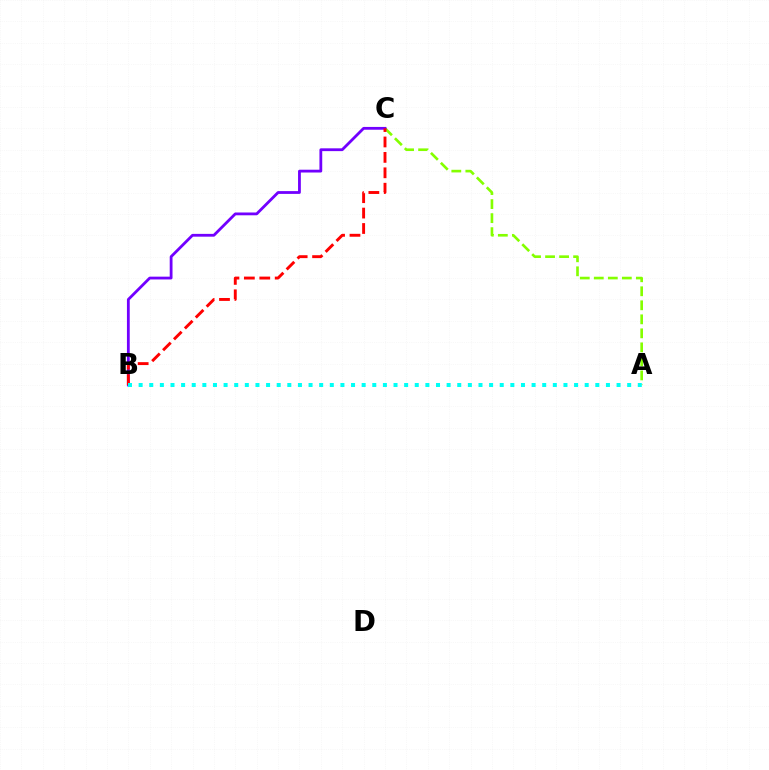{('A', 'C'): [{'color': '#84ff00', 'line_style': 'dashed', 'thickness': 1.9}], ('B', 'C'): [{'color': '#7200ff', 'line_style': 'solid', 'thickness': 2.01}, {'color': '#ff0000', 'line_style': 'dashed', 'thickness': 2.09}], ('A', 'B'): [{'color': '#00fff6', 'line_style': 'dotted', 'thickness': 2.89}]}